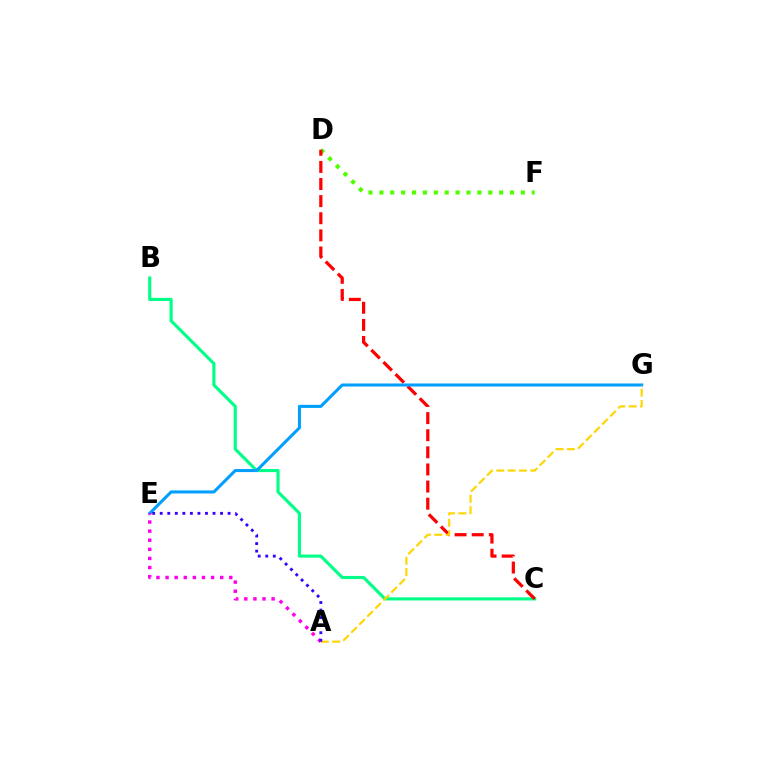{('B', 'C'): [{'color': '#00ff86', 'line_style': 'solid', 'thickness': 2.25}], ('D', 'F'): [{'color': '#4fff00', 'line_style': 'dotted', 'thickness': 2.96}], ('C', 'D'): [{'color': '#ff0000', 'line_style': 'dashed', 'thickness': 2.32}], ('E', 'G'): [{'color': '#009eff', 'line_style': 'solid', 'thickness': 2.2}], ('A', 'E'): [{'color': '#ff00ed', 'line_style': 'dotted', 'thickness': 2.47}, {'color': '#3700ff', 'line_style': 'dotted', 'thickness': 2.05}], ('A', 'G'): [{'color': '#ffd500', 'line_style': 'dashed', 'thickness': 1.54}]}